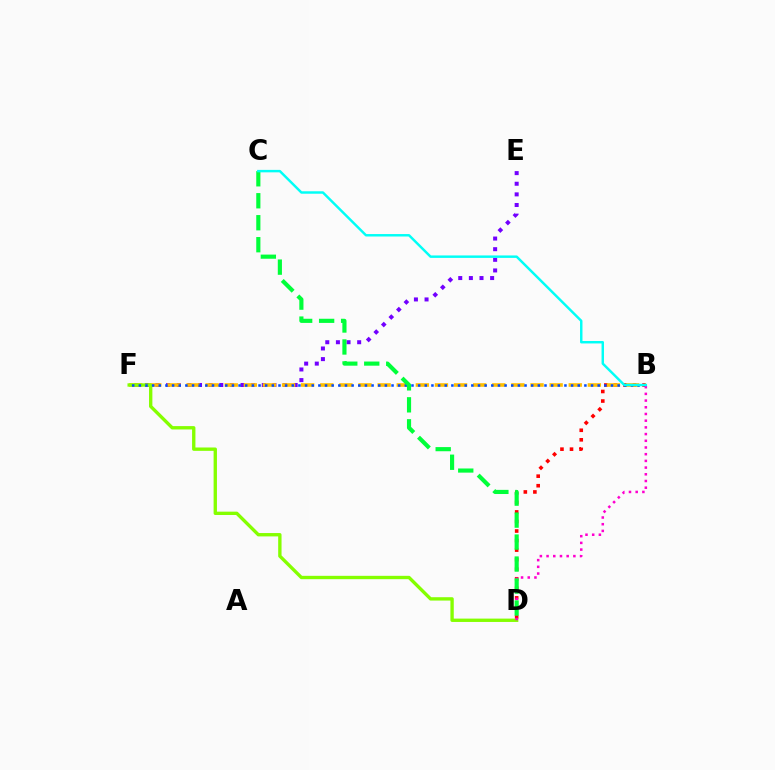{('B', 'D'): [{'color': '#ff0000', 'line_style': 'dotted', 'thickness': 2.59}, {'color': '#ff00cf', 'line_style': 'dotted', 'thickness': 1.82}], ('E', 'F'): [{'color': '#7200ff', 'line_style': 'dotted', 'thickness': 2.89}], ('B', 'F'): [{'color': '#ffbd00', 'line_style': 'dashed', 'thickness': 2.6}, {'color': '#004bff', 'line_style': 'dotted', 'thickness': 1.81}], ('D', 'F'): [{'color': '#84ff00', 'line_style': 'solid', 'thickness': 2.41}], ('C', 'D'): [{'color': '#00ff39', 'line_style': 'dashed', 'thickness': 2.99}], ('B', 'C'): [{'color': '#00fff6', 'line_style': 'solid', 'thickness': 1.76}]}